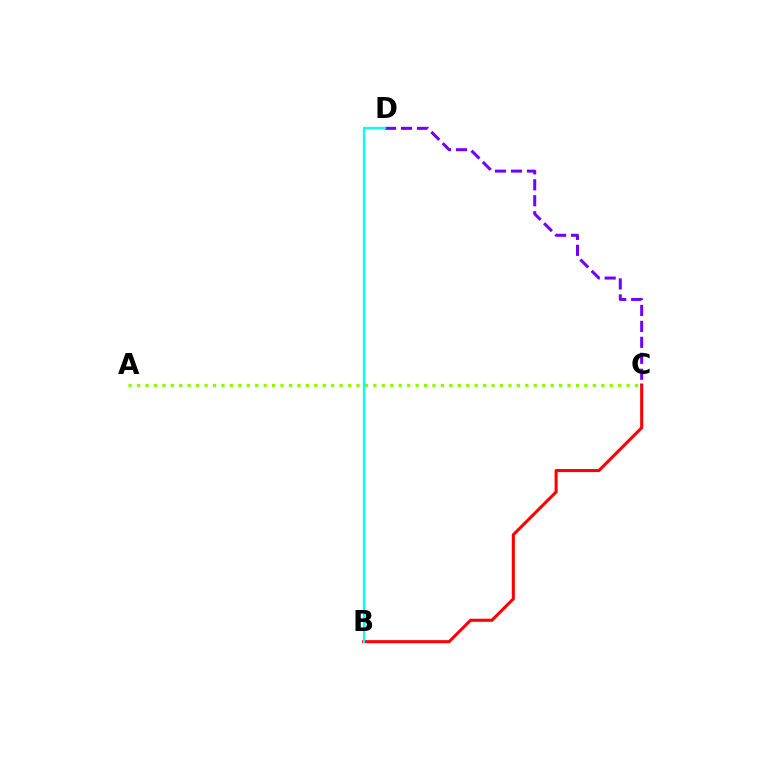{('A', 'C'): [{'color': '#84ff00', 'line_style': 'dotted', 'thickness': 2.29}], ('B', 'C'): [{'color': '#ff0000', 'line_style': 'solid', 'thickness': 2.2}], ('C', 'D'): [{'color': '#7200ff', 'line_style': 'dashed', 'thickness': 2.17}], ('B', 'D'): [{'color': '#00fff6', 'line_style': 'solid', 'thickness': 1.65}]}